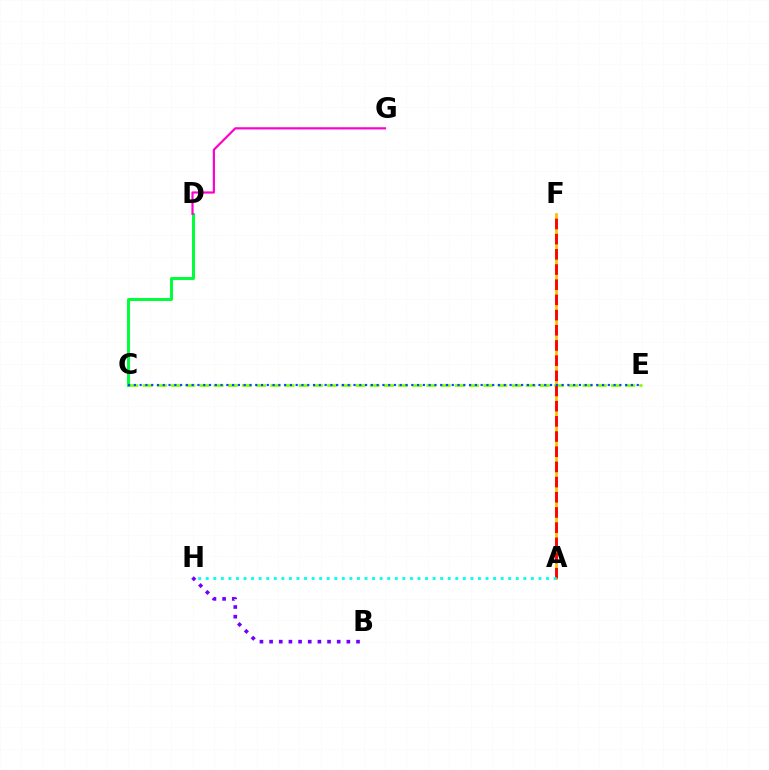{('A', 'F'): [{'color': '#ffbd00', 'line_style': 'solid', 'thickness': 1.96}, {'color': '#ff0000', 'line_style': 'dashed', 'thickness': 2.06}], ('C', 'E'): [{'color': '#84ff00', 'line_style': 'dashed', 'thickness': 1.93}, {'color': '#004bff', 'line_style': 'dotted', 'thickness': 1.57}], ('B', 'H'): [{'color': '#7200ff', 'line_style': 'dotted', 'thickness': 2.62}], ('A', 'H'): [{'color': '#00fff6', 'line_style': 'dotted', 'thickness': 2.05}], ('C', 'D'): [{'color': '#00ff39', 'line_style': 'solid', 'thickness': 2.14}], ('D', 'G'): [{'color': '#ff00cf', 'line_style': 'solid', 'thickness': 1.58}]}